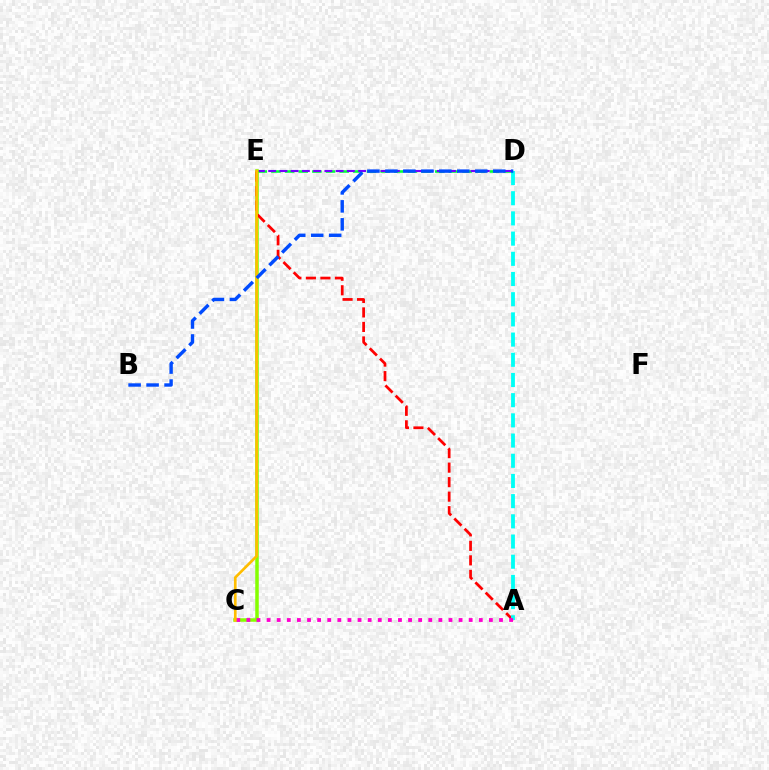{('D', 'E'): [{'color': '#00ff39', 'line_style': 'dashed', 'thickness': 1.85}, {'color': '#7200ff', 'line_style': 'dashed', 'thickness': 1.53}], ('C', 'E'): [{'color': '#84ff00', 'line_style': 'solid', 'thickness': 2.52}, {'color': '#ffbd00', 'line_style': 'solid', 'thickness': 1.92}], ('A', 'E'): [{'color': '#ff0000', 'line_style': 'dashed', 'thickness': 1.97}], ('A', 'D'): [{'color': '#00fff6', 'line_style': 'dashed', 'thickness': 2.74}], ('A', 'C'): [{'color': '#ff00cf', 'line_style': 'dotted', 'thickness': 2.75}], ('B', 'D'): [{'color': '#004bff', 'line_style': 'dashed', 'thickness': 2.44}]}